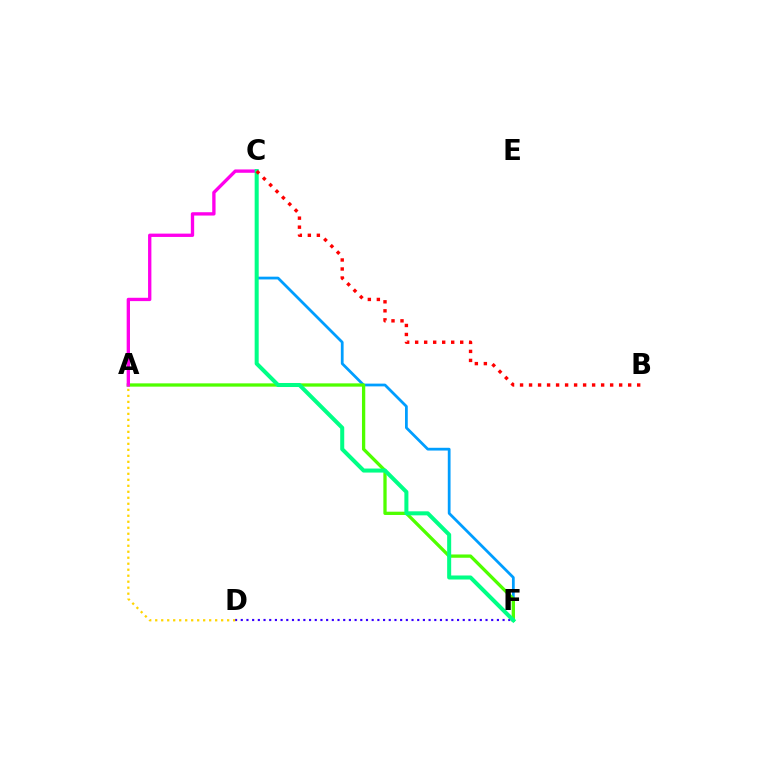{('C', 'F'): [{'color': '#009eff', 'line_style': 'solid', 'thickness': 1.99}, {'color': '#00ff86', 'line_style': 'solid', 'thickness': 2.9}], ('A', 'F'): [{'color': '#4fff00', 'line_style': 'solid', 'thickness': 2.37}], ('D', 'F'): [{'color': '#3700ff', 'line_style': 'dotted', 'thickness': 1.55}], ('A', 'C'): [{'color': '#ff00ed', 'line_style': 'solid', 'thickness': 2.4}], ('A', 'D'): [{'color': '#ffd500', 'line_style': 'dotted', 'thickness': 1.63}], ('B', 'C'): [{'color': '#ff0000', 'line_style': 'dotted', 'thickness': 2.45}]}